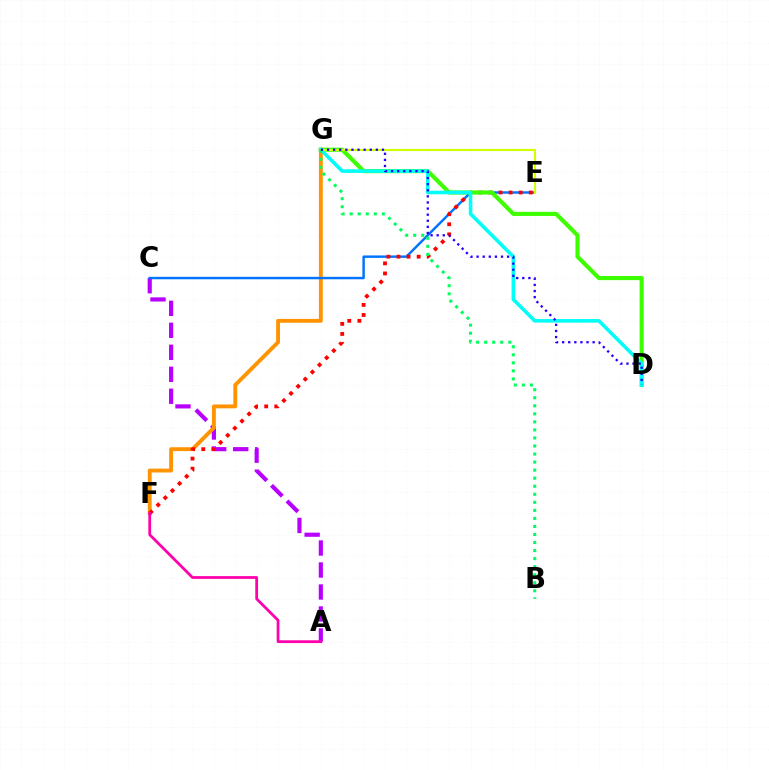{('A', 'C'): [{'color': '#b900ff', 'line_style': 'dashed', 'thickness': 2.99}], ('F', 'G'): [{'color': '#ff9400', 'line_style': 'solid', 'thickness': 2.79}], ('C', 'E'): [{'color': '#0074ff', 'line_style': 'solid', 'thickness': 1.76}], ('E', 'F'): [{'color': '#ff0000', 'line_style': 'dotted', 'thickness': 2.74}], ('D', 'G'): [{'color': '#3dff00', 'line_style': 'solid', 'thickness': 2.97}, {'color': '#00fff6', 'line_style': 'solid', 'thickness': 2.57}, {'color': '#2500ff', 'line_style': 'dotted', 'thickness': 1.66}], ('A', 'F'): [{'color': '#ff00ac', 'line_style': 'solid', 'thickness': 1.99}], ('E', 'G'): [{'color': '#d1ff00', 'line_style': 'solid', 'thickness': 1.53}], ('B', 'G'): [{'color': '#00ff5c', 'line_style': 'dotted', 'thickness': 2.19}]}